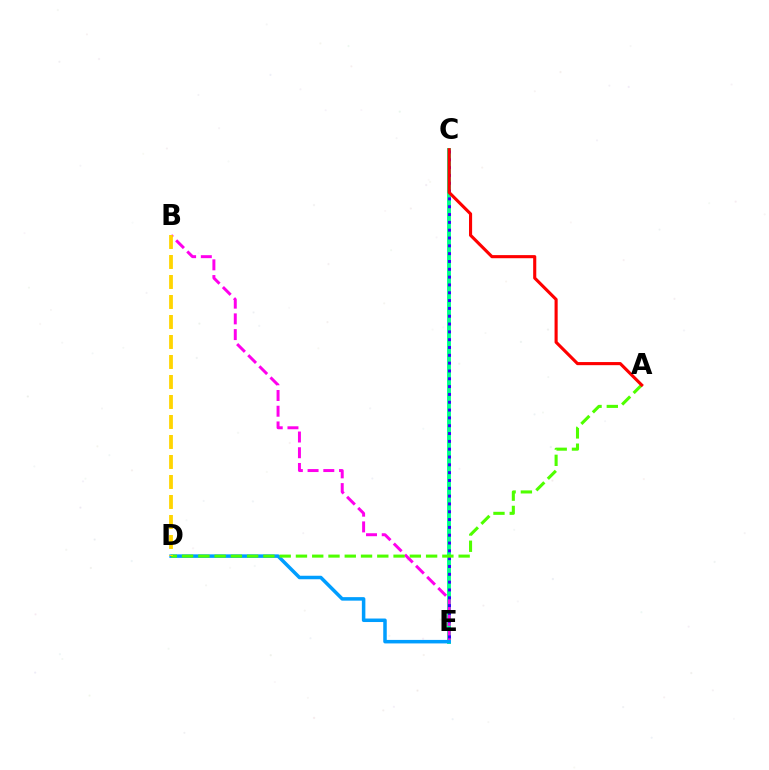{('C', 'E'): [{'color': '#00ff86', 'line_style': 'solid', 'thickness': 2.79}, {'color': '#3700ff', 'line_style': 'dotted', 'thickness': 2.13}], ('B', 'E'): [{'color': '#ff00ed', 'line_style': 'dashed', 'thickness': 2.14}], ('D', 'E'): [{'color': '#009eff', 'line_style': 'solid', 'thickness': 2.53}], ('A', 'D'): [{'color': '#4fff00', 'line_style': 'dashed', 'thickness': 2.21}], ('A', 'C'): [{'color': '#ff0000', 'line_style': 'solid', 'thickness': 2.24}], ('B', 'D'): [{'color': '#ffd500', 'line_style': 'dashed', 'thickness': 2.72}]}